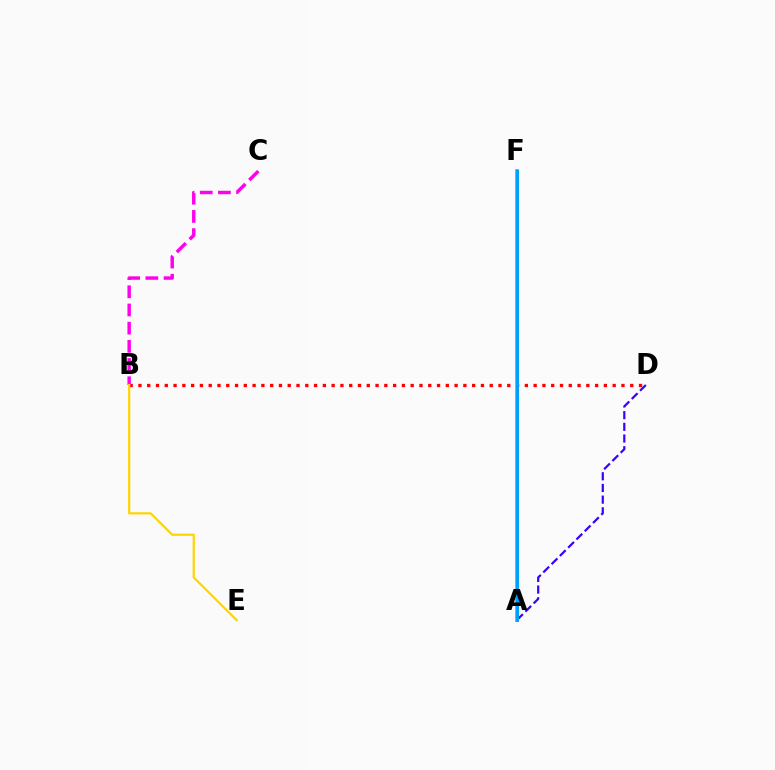{('B', 'D'): [{'color': '#ff0000', 'line_style': 'dotted', 'thickness': 2.39}], ('B', 'C'): [{'color': '#ff00ed', 'line_style': 'dashed', 'thickness': 2.47}], ('A', 'F'): [{'color': '#4fff00', 'line_style': 'dotted', 'thickness': 1.54}, {'color': '#00ff86', 'line_style': 'solid', 'thickness': 2.85}, {'color': '#009eff', 'line_style': 'solid', 'thickness': 2.12}], ('A', 'D'): [{'color': '#3700ff', 'line_style': 'dashed', 'thickness': 1.59}], ('B', 'E'): [{'color': '#ffd500', 'line_style': 'solid', 'thickness': 1.59}]}